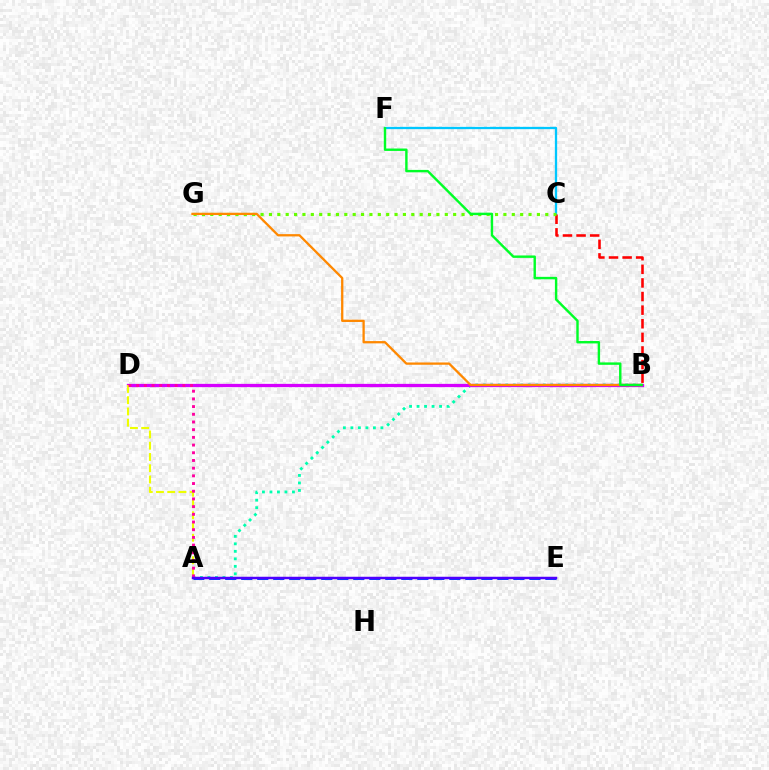{('C', 'F'): [{'color': '#00c7ff', 'line_style': 'solid', 'thickness': 1.65}], ('B', 'C'): [{'color': '#ff0000', 'line_style': 'dashed', 'thickness': 1.85}], ('C', 'G'): [{'color': '#66ff00', 'line_style': 'dotted', 'thickness': 2.28}], ('A', 'B'): [{'color': '#00ffaf', 'line_style': 'dotted', 'thickness': 2.04}], ('B', 'D'): [{'color': '#d600ff', 'line_style': 'solid', 'thickness': 2.35}], ('A', 'E'): [{'color': '#003fff', 'line_style': 'dashed', 'thickness': 2.17}, {'color': '#4f00ff', 'line_style': 'solid', 'thickness': 1.78}], ('A', 'D'): [{'color': '#eeff00', 'line_style': 'dashed', 'thickness': 1.53}, {'color': '#ff00a0', 'line_style': 'dotted', 'thickness': 2.09}], ('B', 'G'): [{'color': '#ff8800', 'line_style': 'solid', 'thickness': 1.65}], ('B', 'F'): [{'color': '#00ff27', 'line_style': 'solid', 'thickness': 1.74}]}